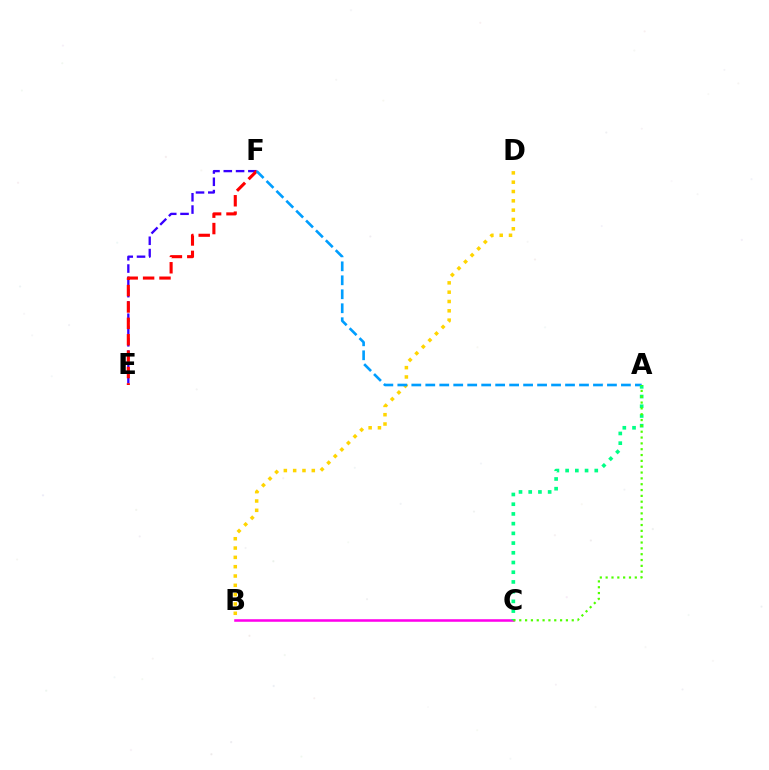{('B', 'C'): [{'color': '#ff00ed', 'line_style': 'solid', 'thickness': 1.84}], ('E', 'F'): [{'color': '#3700ff', 'line_style': 'dashed', 'thickness': 1.67}, {'color': '#ff0000', 'line_style': 'dashed', 'thickness': 2.23}], ('B', 'D'): [{'color': '#ffd500', 'line_style': 'dotted', 'thickness': 2.53}], ('A', 'F'): [{'color': '#009eff', 'line_style': 'dashed', 'thickness': 1.9}], ('A', 'C'): [{'color': '#00ff86', 'line_style': 'dotted', 'thickness': 2.64}, {'color': '#4fff00', 'line_style': 'dotted', 'thickness': 1.58}]}